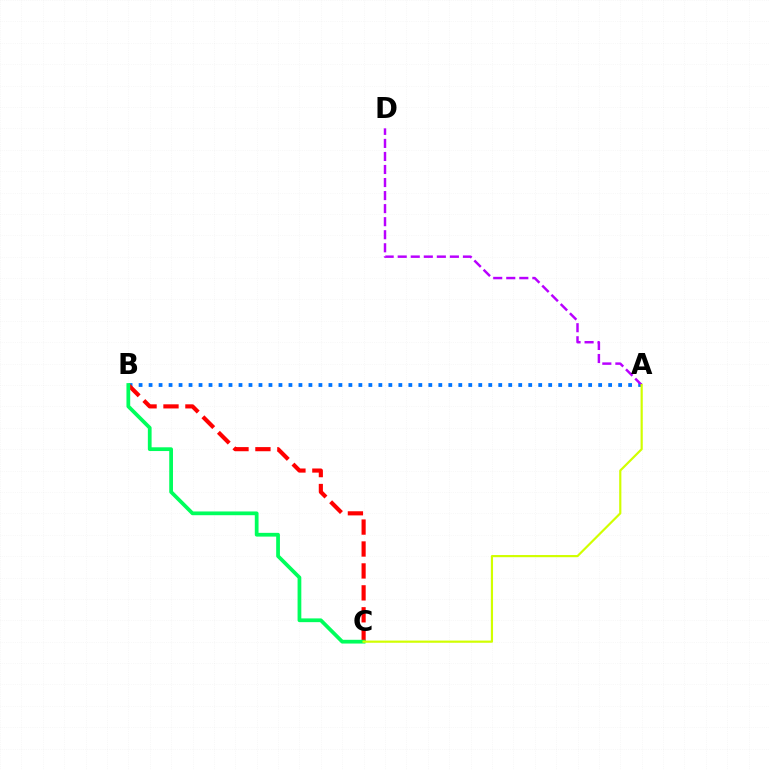{('A', 'B'): [{'color': '#0074ff', 'line_style': 'dotted', 'thickness': 2.71}], ('B', 'C'): [{'color': '#ff0000', 'line_style': 'dashed', 'thickness': 2.98}, {'color': '#00ff5c', 'line_style': 'solid', 'thickness': 2.7}], ('A', 'D'): [{'color': '#b900ff', 'line_style': 'dashed', 'thickness': 1.77}], ('A', 'C'): [{'color': '#d1ff00', 'line_style': 'solid', 'thickness': 1.57}]}